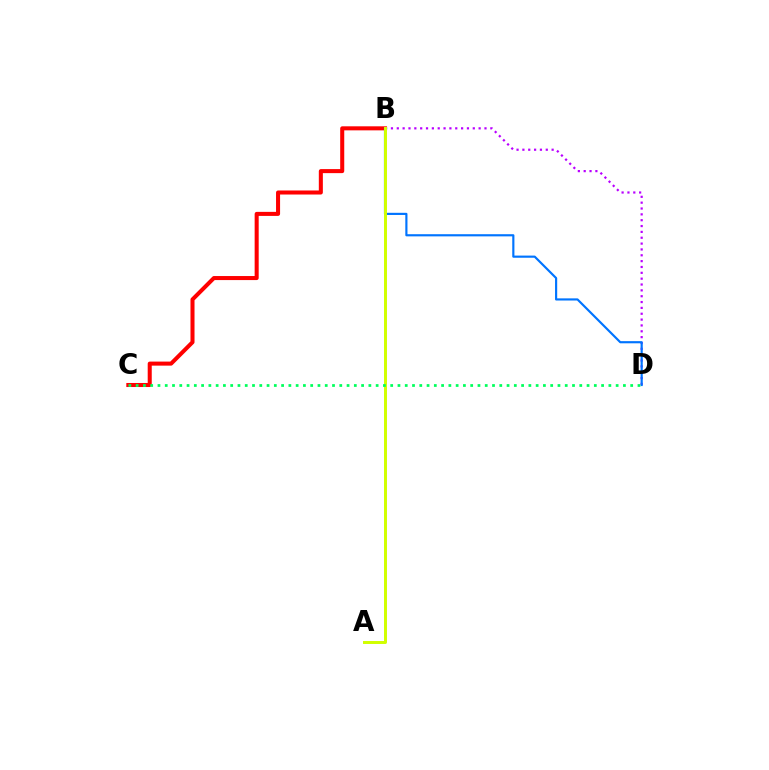{('B', 'C'): [{'color': '#ff0000', 'line_style': 'solid', 'thickness': 2.91}], ('B', 'D'): [{'color': '#b900ff', 'line_style': 'dotted', 'thickness': 1.59}, {'color': '#0074ff', 'line_style': 'solid', 'thickness': 1.56}], ('A', 'B'): [{'color': '#d1ff00', 'line_style': 'solid', 'thickness': 2.14}], ('C', 'D'): [{'color': '#00ff5c', 'line_style': 'dotted', 'thickness': 1.98}]}